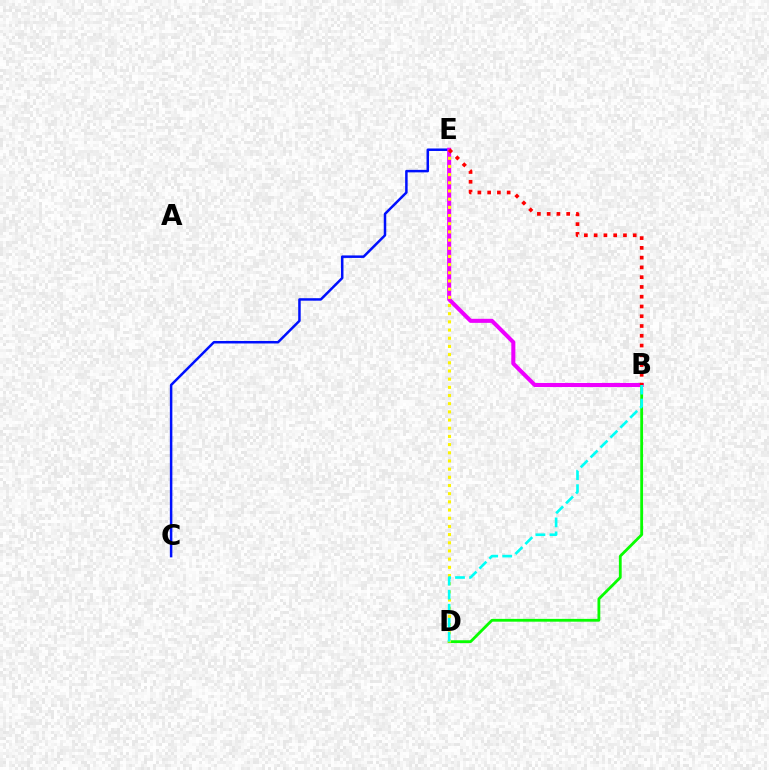{('C', 'E'): [{'color': '#0010ff', 'line_style': 'solid', 'thickness': 1.8}], ('B', 'E'): [{'color': '#ee00ff', 'line_style': 'solid', 'thickness': 2.91}, {'color': '#ff0000', 'line_style': 'dotted', 'thickness': 2.65}], ('B', 'D'): [{'color': '#08ff00', 'line_style': 'solid', 'thickness': 2.02}, {'color': '#00fff6', 'line_style': 'dashed', 'thickness': 1.9}], ('D', 'E'): [{'color': '#fcf500', 'line_style': 'dotted', 'thickness': 2.22}]}